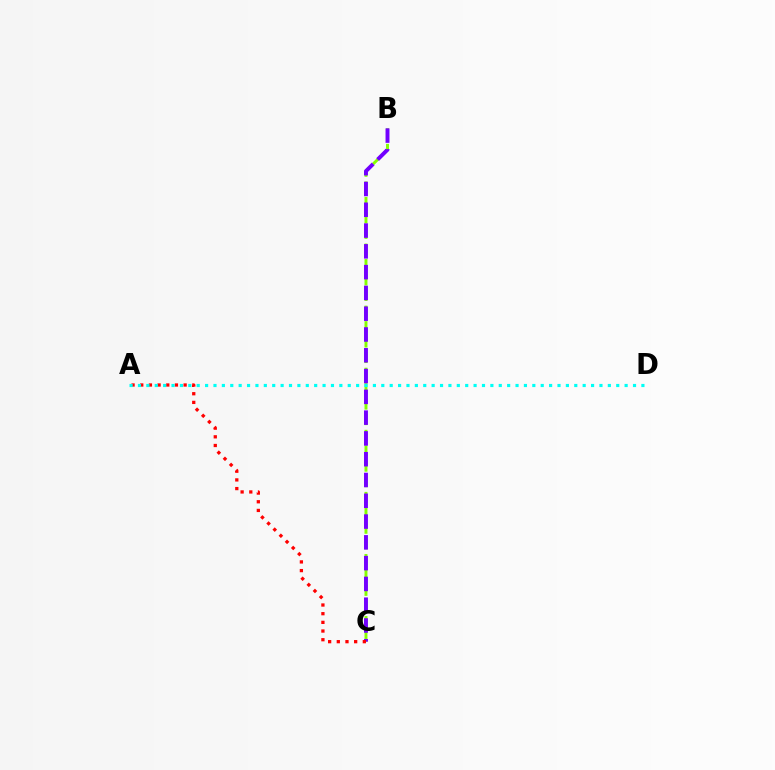{('B', 'C'): [{'color': '#84ff00', 'line_style': 'dashed', 'thickness': 2.11}, {'color': '#7200ff', 'line_style': 'dashed', 'thickness': 2.82}], ('A', 'C'): [{'color': '#ff0000', 'line_style': 'dotted', 'thickness': 2.36}], ('A', 'D'): [{'color': '#00fff6', 'line_style': 'dotted', 'thickness': 2.28}]}